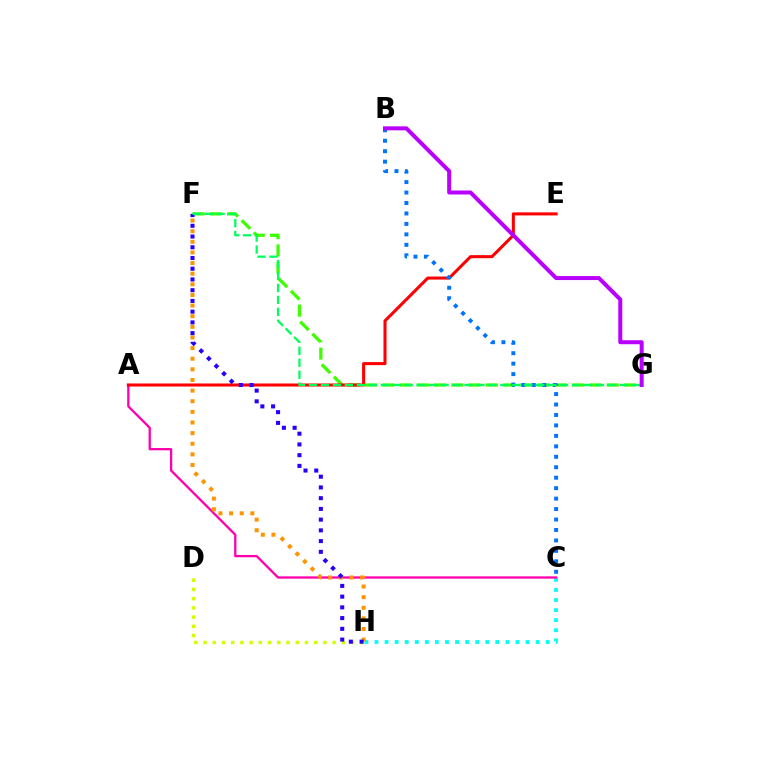{('C', 'H'): [{'color': '#00fff6', 'line_style': 'dotted', 'thickness': 2.74}], ('D', 'H'): [{'color': '#d1ff00', 'line_style': 'dotted', 'thickness': 2.51}], ('A', 'C'): [{'color': '#ff00ac', 'line_style': 'solid', 'thickness': 1.65}], ('F', 'G'): [{'color': '#3dff00', 'line_style': 'dashed', 'thickness': 2.35}, {'color': '#00ff5c', 'line_style': 'dashed', 'thickness': 1.62}], ('A', 'E'): [{'color': '#ff0000', 'line_style': 'solid', 'thickness': 2.2}], ('F', 'H'): [{'color': '#ff9400', 'line_style': 'dotted', 'thickness': 2.89}, {'color': '#2500ff', 'line_style': 'dotted', 'thickness': 2.92}], ('B', 'C'): [{'color': '#0074ff', 'line_style': 'dotted', 'thickness': 2.84}], ('B', 'G'): [{'color': '#b900ff', 'line_style': 'solid', 'thickness': 2.88}]}